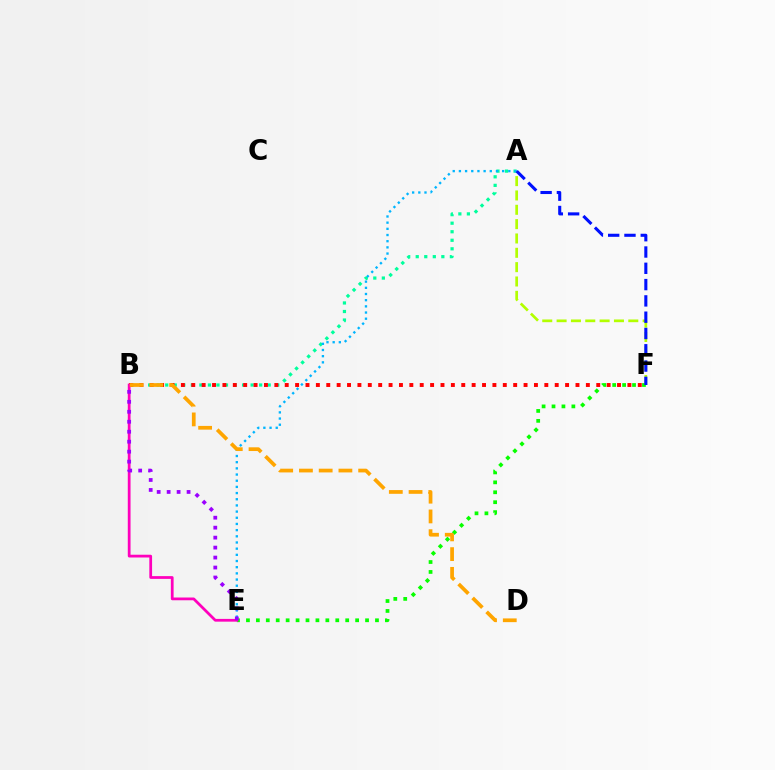{('A', 'B'): [{'color': '#00ff9d', 'line_style': 'dotted', 'thickness': 2.32}], ('B', 'F'): [{'color': '#ff0000', 'line_style': 'dotted', 'thickness': 2.82}], ('E', 'F'): [{'color': '#08ff00', 'line_style': 'dotted', 'thickness': 2.7}], ('A', 'F'): [{'color': '#b3ff00', 'line_style': 'dashed', 'thickness': 1.95}, {'color': '#0010ff', 'line_style': 'dashed', 'thickness': 2.21}], ('B', 'E'): [{'color': '#ff00bd', 'line_style': 'solid', 'thickness': 1.99}, {'color': '#9b00ff', 'line_style': 'dotted', 'thickness': 2.71}], ('A', 'E'): [{'color': '#00b5ff', 'line_style': 'dotted', 'thickness': 1.68}], ('B', 'D'): [{'color': '#ffa500', 'line_style': 'dashed', 'thickness': 2.68}]}